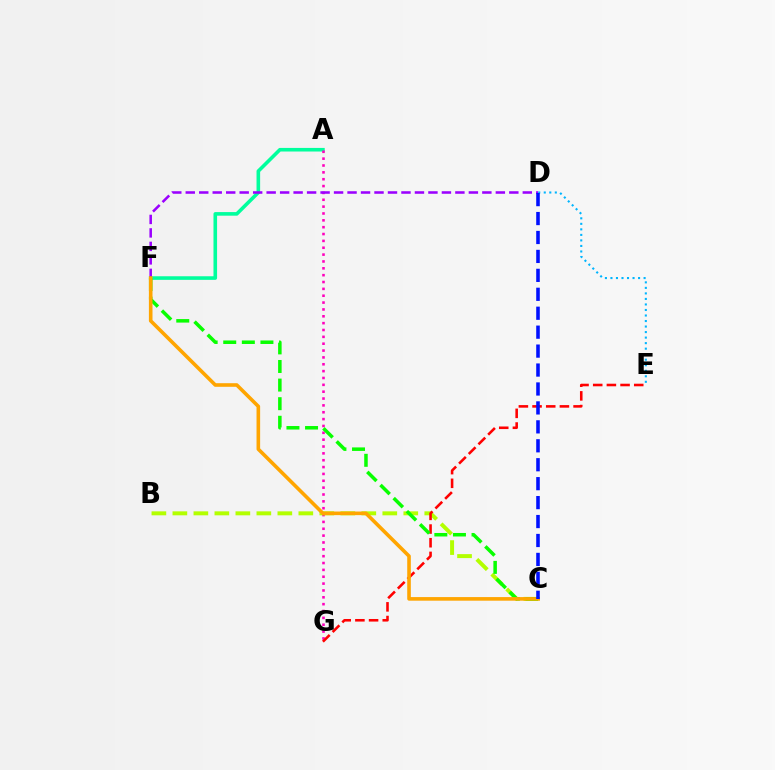{('A', 'F'): [{'color': '#00ff9d', 'line_style': 'solid', 'thickness': 2.59}], ('A', 'G'): [{'color': '#ff00bd', 'line_style': 'dotted', 'thickness': 1.86}], ('B', 'C'): [{'color': '#b3ff00', 'line_style': 'dashed', 'thickness': 2.85}], ('D', 'F'): [{'color': '#9b00ff', 'line_style': 'dashed', 'thickness': 1.83}], ('E', 'G'): [{'color': '#ff0000', 'line_style': 'dashed', 'thickness': 1.86}], ('C', 'F'): [{'color': '#08ff00', 'line_style': 'dashed', 'thickness': 2.53}, {'color': '#ffa500', 'line_style': 'solid', 'thickness': 2.59}], ('D', 'E'): [{'color': '#00b5ff', 'line_style': 'dotted', 'thickness': 1.5}], ('C', 'D'): [{'color': '#0010ff', 'line_style': 'dashed', 'thickness': 2.57}]}